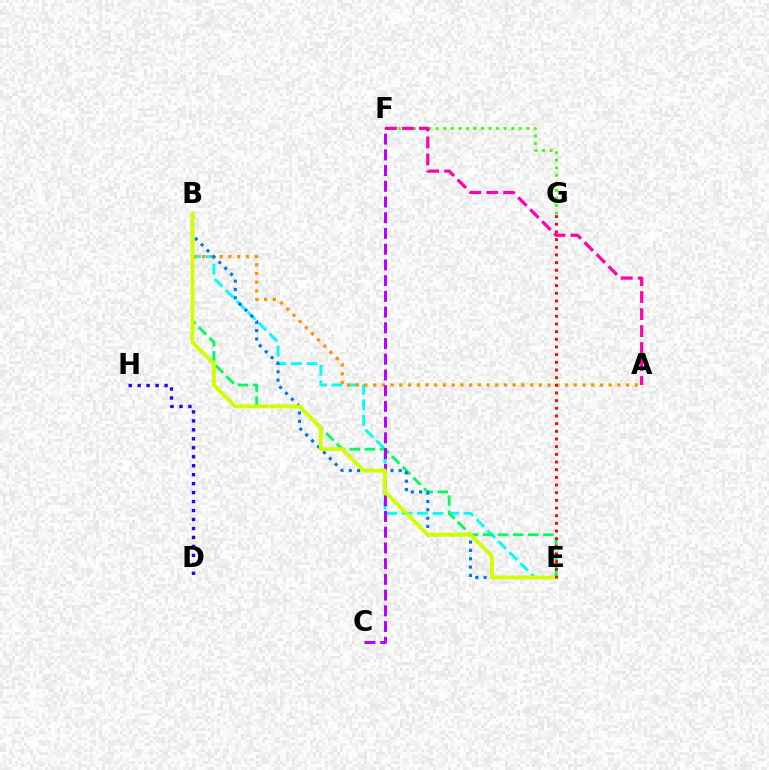{('B', 'E'): [{'color': '#00fff6', 'line_style': 'dashed', 'thickness': 2.1}, {'color': '#00ff5c', 'line_style': 'dashed', 'thickness': 2.05}, {'color': '#0074ff', 'line_style': 'dotted', 'thickness': 2.27}, {'color': '#d1ff00', 'line_style': 'solid', 'thickness': 2.77}], ('A', 'B'): [{'color': '#ff9400', 'line_style': 'dotted', 'thickness': 2.37}], ('F', 'G'): [{'color': '#3dff00', 'line_style': 'dotted', 'thickness': 2.05}], ('A', 'F'): [{'color': '#ff00ac', 'line_style': 'dashed', 'thickness': 2.31}], ('D', 'H'): [{'color': '#2500ff', 'line_style': 'dotted', 'thickness': 2.44}], ('C', 'F'): [{'color': '#b900ff', 'line_style': 'dashed', 'thickness': 2.14}], ('E', 'G'): [{'color': '#ff0000', 'line_style': 'dotted', 'thickness': 2.08}]}